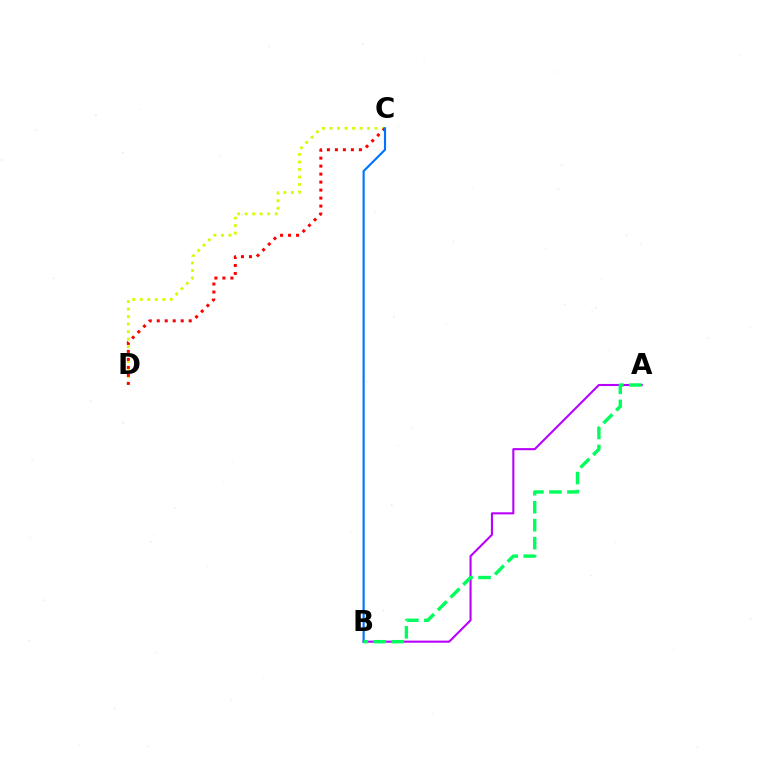{('A', 'B'): [{'color': '#b900ff', 'line_style': 'solid', 'thickness': 1.5}, {'color': '#00ff5c', 'line_style': 'dashed', 'thickness': 2.44}], ('C', 'D'): [{'color': '#d1ff00', 'line_style': 'dotted', 'thickness': 2.04}, {'color': '#ff0000', 'line_style': 'dotted', 'thickness': 2.17}], ('B', 'C'): [{'color': '#0074ff', 'line_style': 'solid', 'thickness': 1.54}]}